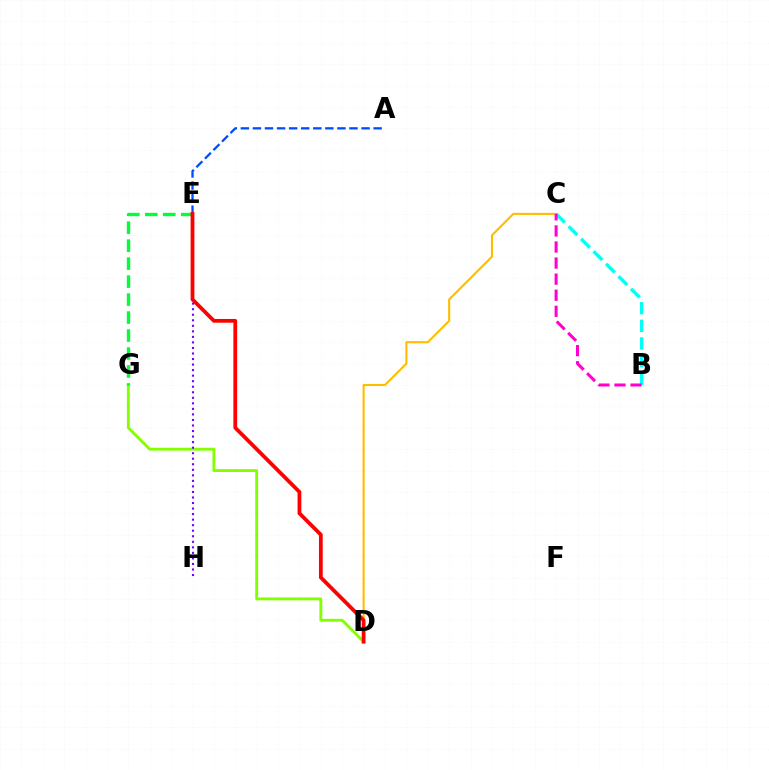{('D', 'G'): [{'color': '#84ff00', 'line_style': 'solid', 'thickness': 2.07}], ('B', 'C'): [{'color': '#00fff6', 'line_style': 'dashed', 'thickness': 2.4}, {'color': '#ff00cf', 'line_style': 'dashed', 'thickness': 2.18}], ('E', 'G'): [{'color': '#00ff39', 'line_style': 'dashed', 'thickness': 2.44}], ('A', 'E'): [{'color': '#004bff', 'line_style': 'dashed', 'thickness': 1.64}], ('C', 'D'): [{'color': '#ffbd00', 'line_style': 'solid', 'thickness': 1.52}], ('E', 'H'): [{'color': '#7200ff', 'line_style': 'dotted', 'thickness': 1.5}], ('D', 'E'): [{'color': '#ff0000', 'line_style': 'solid', 'thickness': 2.71}]}